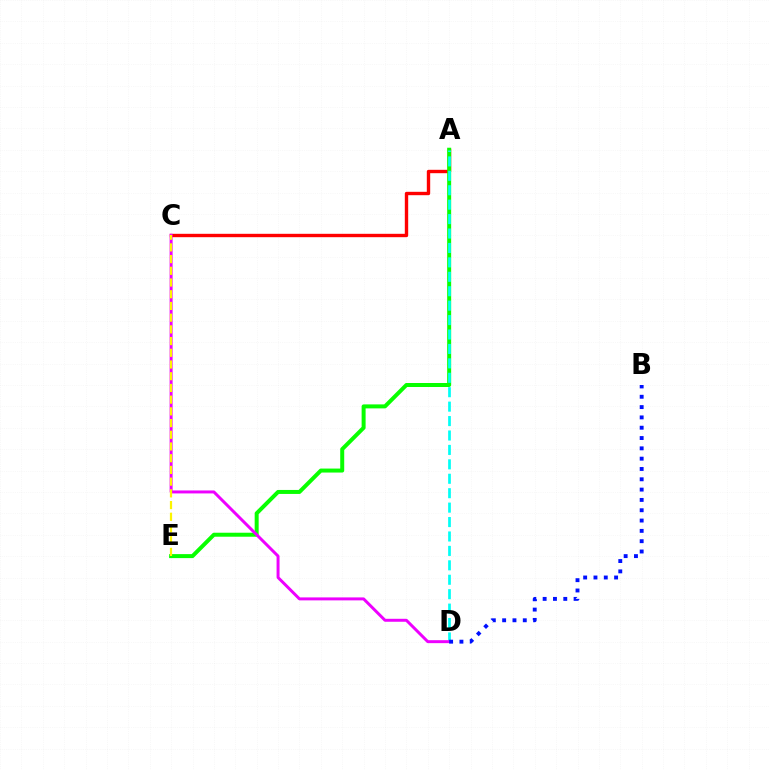{('A', 'C'): [{'color': '#ff0000', 'line_style': 'solid', 'thickness': 2.44}], ('A', 'E'): [{'color': '#08ff00', 'line_style': 'solid', 'thickness': 2.87}], ('A', 'D'): [{'color': '#00fff6', 'line_style': 'dashed', 'thickness': 1.96}], ('C', 'D'): [{'color': '#ee00ff', 'line_style': 'solid', 'thickness': 2.13}], ('B', 'D'): [{'color': '#0010ff', 'line_style': 'dotted', 'thickness': 2.8}], ('C', 'E'): [{'color': '#fcf500', 'line_style': 'dashed', 'thickness': 1.59}]}